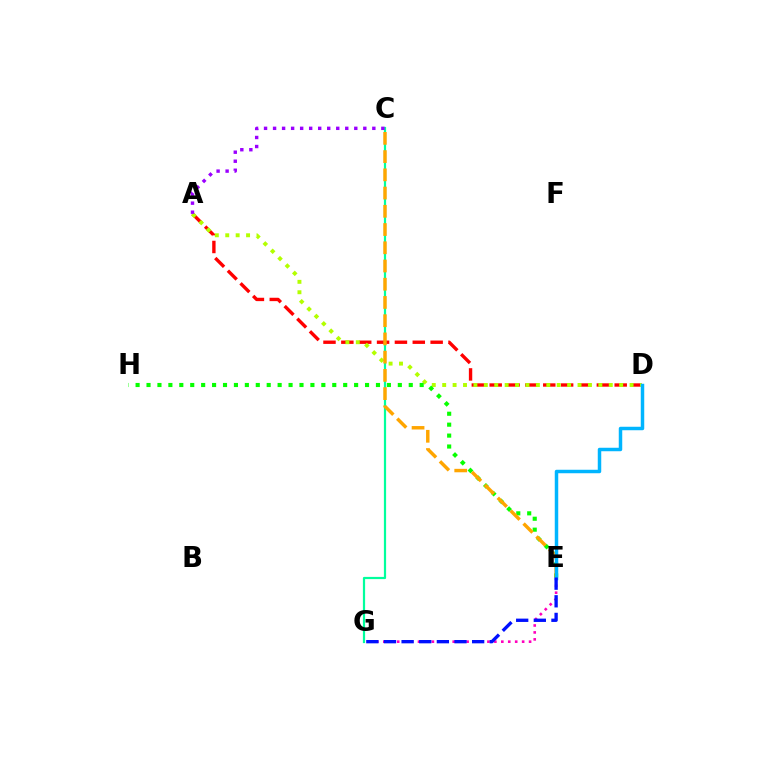{('A', 'D'): [{'color': '#ff0000', 'line_style': 'dashed', 'thickness': 2.43}, {'color': '#b3ff00', 'line_style': 'dotted', 'thickness': 2.83}], ('E', 'G'): [{'color': '#ff00bd', 'line_style': 'dotted', 'thickness': 1.89}, {'color': '#0010ff', 'line_style': 'dashed', 'thickness': 2.4}], ('C', 'G'): [{'color': '#00ff9d', 'line_style': 'solid', 'thickness': 1.59}], ('E', 'H'): [{'color': '#08ff00', 'line_style': 'dotted', 'thickness': 2.97}], ('A', 'C'): [{'color': '#9b00ff', 'line_style': 'dotted', 'thickness': 2.45}], ('C', 'E'): [{'color': '#ffa500', 'line_style': 'dashed', 'thickness': 2.48}], ('D', 'E'): [{'color': '#00b5ff', 'line_style': 'solid', 'thickness': 2.5}]}